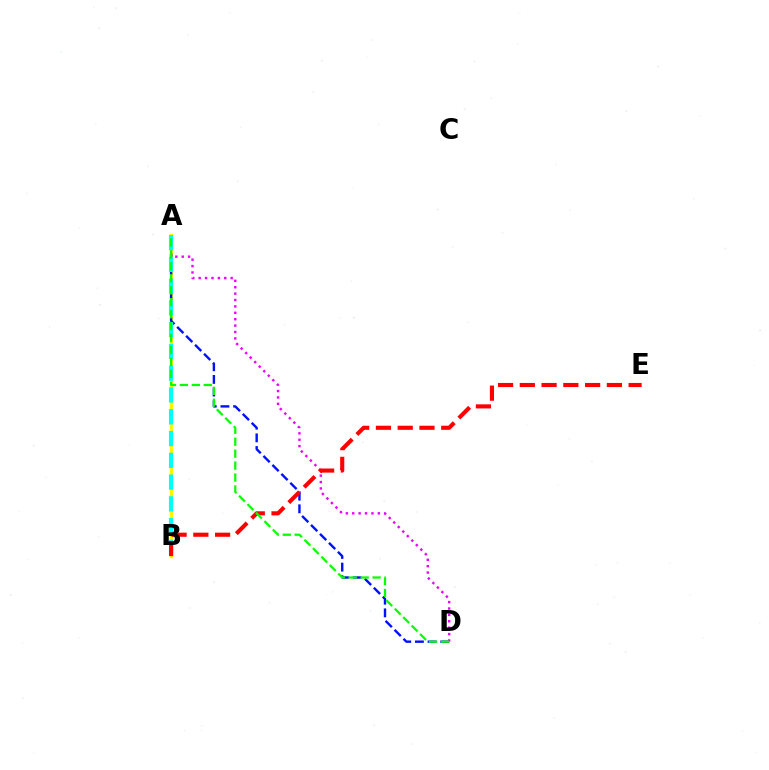{('A', 'B'): [{'color': '#fcf500', 'line_style': 'solid', 'thickness': 2.44}, {'color': '#00fff6', 'line_style': 'dashed', 'thickness': 2.96}], ('A', 'D'): [{'color': '#0010ff', 'line_style': 'dashed', 'thickness': 1.72}, {'color': '#ee00ff', 'line_style': 'dotted', 'thickness': 1.74}, {'color': '#08ff00', 'line_style': 'dashed', 'thickness': 1.62}], ('B', 'E'): [{'color': '#ff0000', 'line_style': 'dashed', 'thickness': 2.96}]}